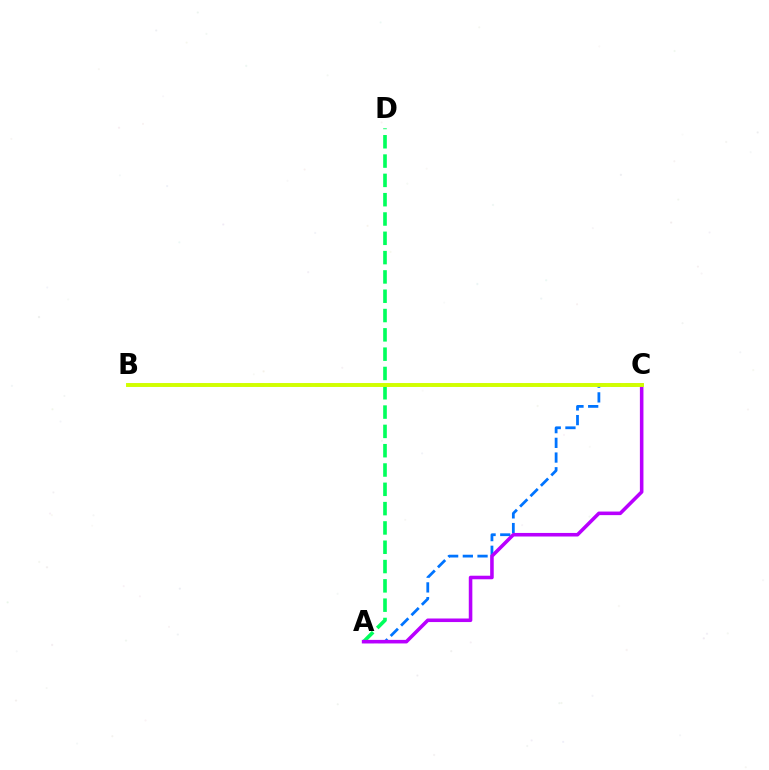{('A', 'C'): [{'color': '#0074ff', 'line_style': 'dashed', 'thickness': 2.0}, {'color': '#b900ff', 'line_style': 'solid', 'thickness': 2.57}], ('A', 'D'): [{'color': '#00ff5c', 'line_style': 'dashed', 'thickness': 2.62}], ('B', 'C'): [{'color': '#ff0000', 'line_style': 'dashed', 'thickness': 1.59}, {'color': '#d1ff00', 'line_style': 'solid', 'thickness': 2.82}]}